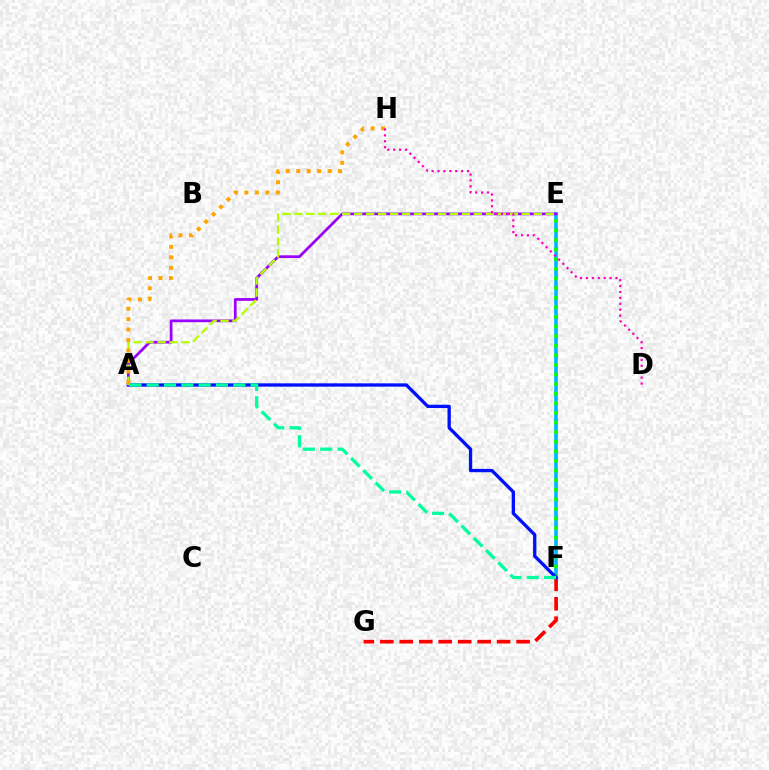{('E', 'F'): [{'color': '#00b5ff', 'line_style': 'solid', 'thickness': 2.6}, {'color': '#08ff00', 'line_style': 'dotted', 'thickness': 2.61}], ('F', 'G'): [{'color': '#ff0000', 'line_style': 'dashed', 'thickness': 2.64}], ('A', 'F'): [{'color': '#0010ff', 'line_style': 'solid', 'thickness': 2.38}, {'color': '#00ff9d', 'line_style': 'dashed', 'thickness': 2.35}], ('A', 'E'): [{'color': '#9b00ff', 'line_style': 'solid', 'thickness': 1.97}, {'color': '#b3ff00', 'line_style': 'dashed', 'thickness': 1.63}], ('A', 'H'): [{'color': '#ffa500', 'line_style': 'dotted', 'thickness': 2.84}], ('D', 'H'): [{'color': '#ff00bd', 'line_style': 'dotted', 'thickness': 1.6}]}